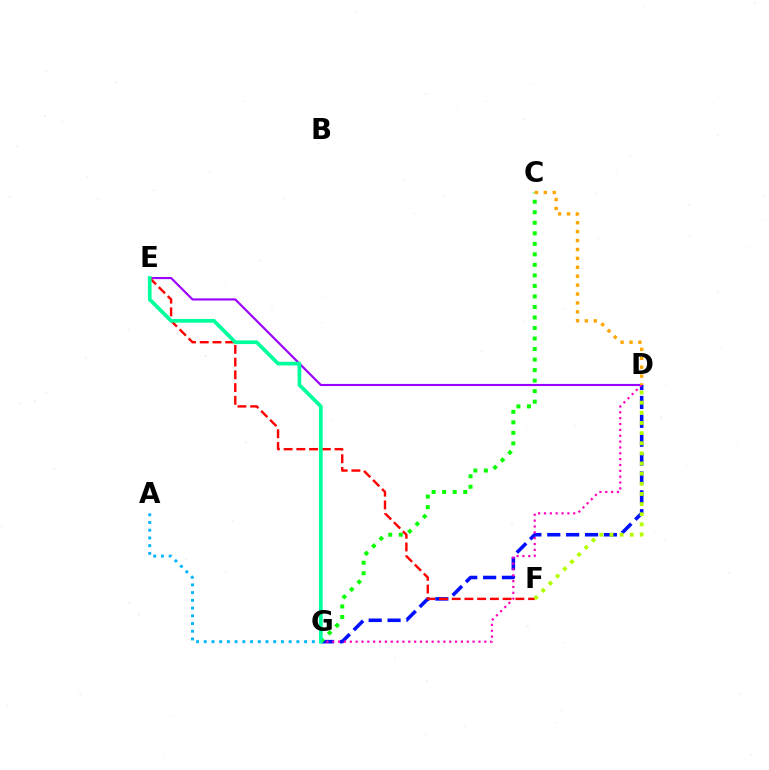{('D', 'E'): [{'color': '#9b00ff', 'line_style': 'solid', 'thickness': 1.55}], ('D', 'G'): [{'color': '#0010ff', 'line_style': 'dashed', 'thickness': 2.56}, {'color': '#ff00bd', 'line_style': 'dotted', 'thickness': 1.59}], ('C', 'G'): [{'color': '#08ff00', 'line_style': 'dotted', 'thickness': 2.86}], ('C', 'D'): [{'color': '#ffa500', 'line_style': 'dotted', 'thickness': 2.42}], ('E', 'F'): [{'color': '#ff0000', 'line_style': 'dashed', 'thickness': 1.73}], ('A', 'G'): [{'color': '#00b5ff', 'line_style': 'dotted', 'thickness': 2.1}], ('D', 'F'): [{'color': '#b3ff00', 'line_style': 'dotted', 'thickness': 2.76}], ('E', 'G'): [{'color': '#00ff9d', 'line_style': 'solid', 'thickness': 2.67}]}